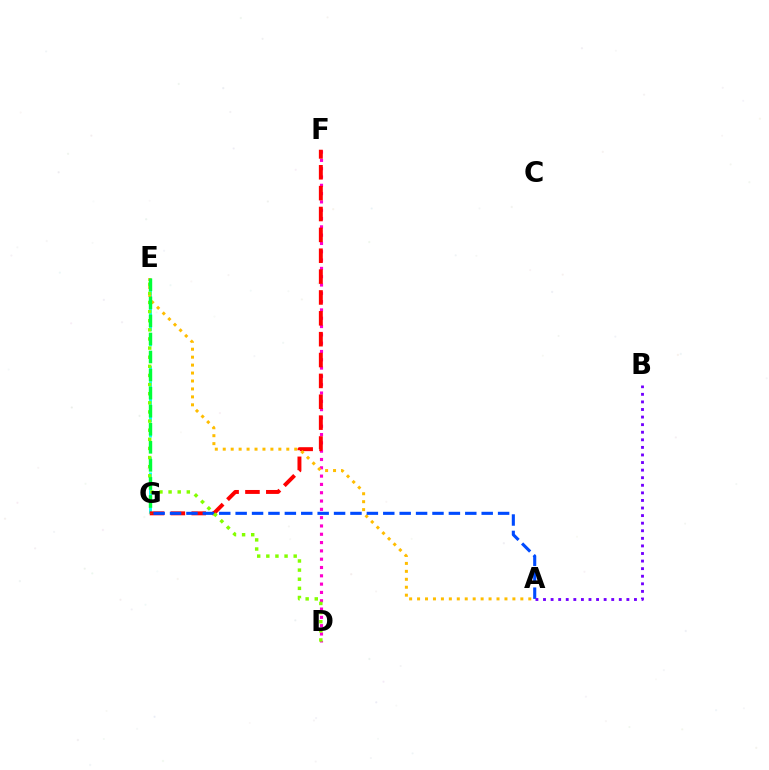{('E', 'G'): [{'color': '#00fff6', 'line_style': 'dashed', 'thickness': 2.07}, {'color': '#00ff39', 'line_style': 'dashed', 'thickness': 2.45}], ('D', 'F'): [{'color': '#ff00cf', 'line_style': 'dotted', 'thickness': 2.26}], ('F', 'G'): [{'color': '#ff0000', 'line_style': 'dashed', 'thickness': 2.83}], ('A', 'E'): [{'color': '#ffbd00', 'line_style': 'dotted', 'thickness': 2.16}], ('A', 'G'): [{'color': '#004bff', 'line_style': 'dashed', 'thickness': 2.23}], ('D', 'E'): [{'color': '#84ff00', 'line_style': 'dotted', 'thickness': 2.48}], ('A', 'B'): [{'color': '#7200ff', 'line_style': 'dotted', 'thickness': 2.06}]}